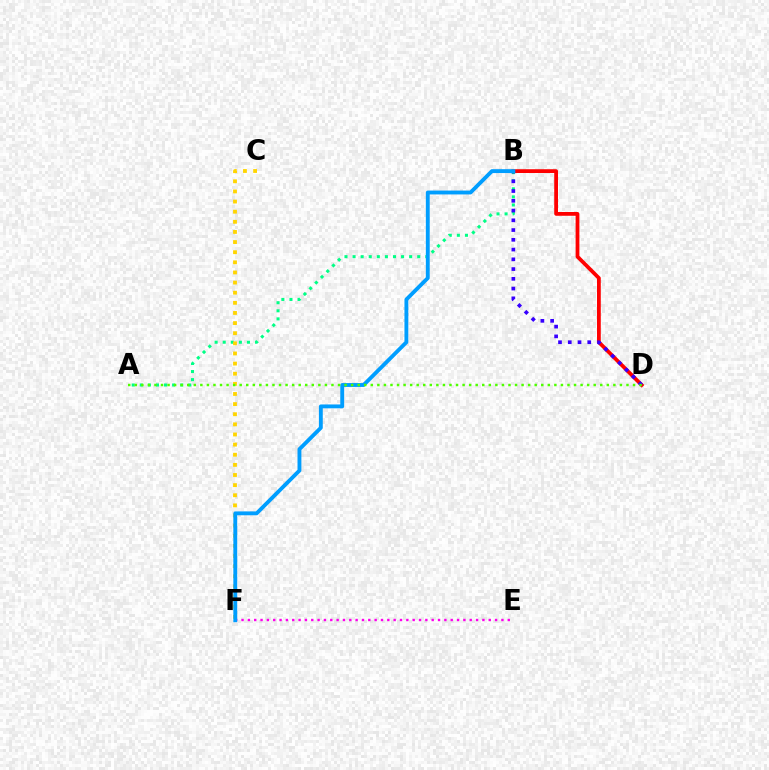{('A', 'B'): [{'color': '#00ff86', 'line_style': 'dotted', 'thickness': 2.2}], ('B', 'D'): [{'color': '#ff0000', 'line_style': 'solid', 'thickness': 2.72}, {'color': '#3700ff', 'line_style': 'dotted', 'thickness': 2.65}], ('C', 'F'): [{'color': '#ffd500', 'line_style': 'dotted', 'thickness': 2.75}], ('E', 'F'): [{'color': '#ff00ed', 'line_style': 'dotted', 'thickness': 1.72}], ('B', 'F'): [{'color': '#009eff', 'line_style': 'solid', 'thickness': 2.79}], ('A', 'D'): [{'color': '#4fff00', 'line_style': 'dotted', 'thickness': 1.78}]}